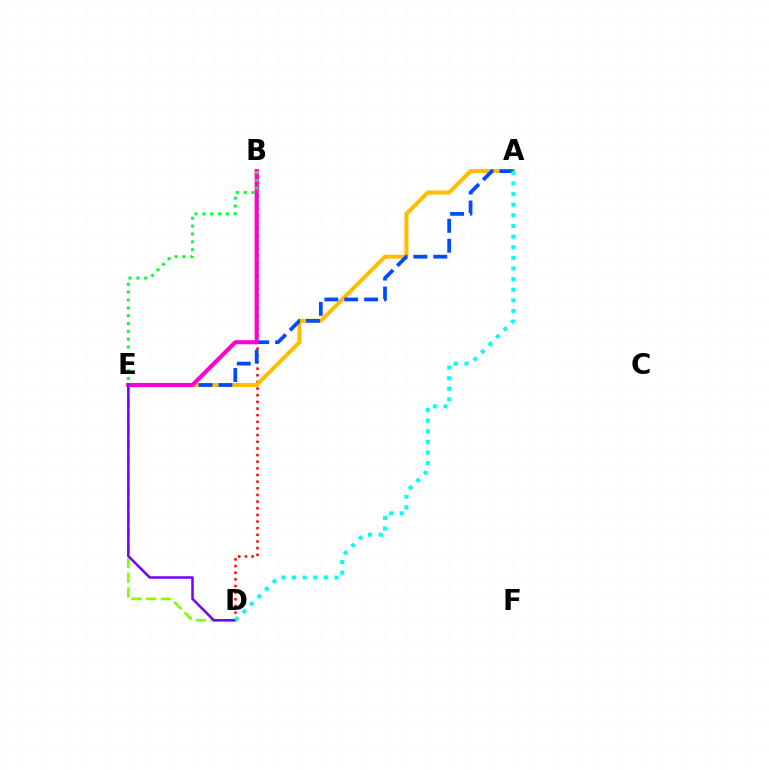{('B', 'D'): [{'color': '#ff0000', 'line_style': 'dotted', 'thickness': 1.81}], ('A', 'E'): [{'color': '#ffbd00', 'line_style': 'solid', 'thickness': 2.93}, {'color': '#004bff', 'line_style': 'dashed', 'thickness': 2.7}], ('B', 'E'): [{'color': '#ff00cf', 'line_style': 'solid', 'thickness': 2.96}, {'color': '#00ff39', 'line_style': 'dotted', 'thickness': 2.13}], ('D', 'E'): [{'color': '#84ff00', 'line_style': 'dashed', 'thickness': 1.99}, {'color': '#7200ff', 'line_style': 'solid', 'thickness': 1.8}], ('A', 'D'): [{'color': '#00fff6', 'line_style': 'dotted', 'thickness': 2.89}]}